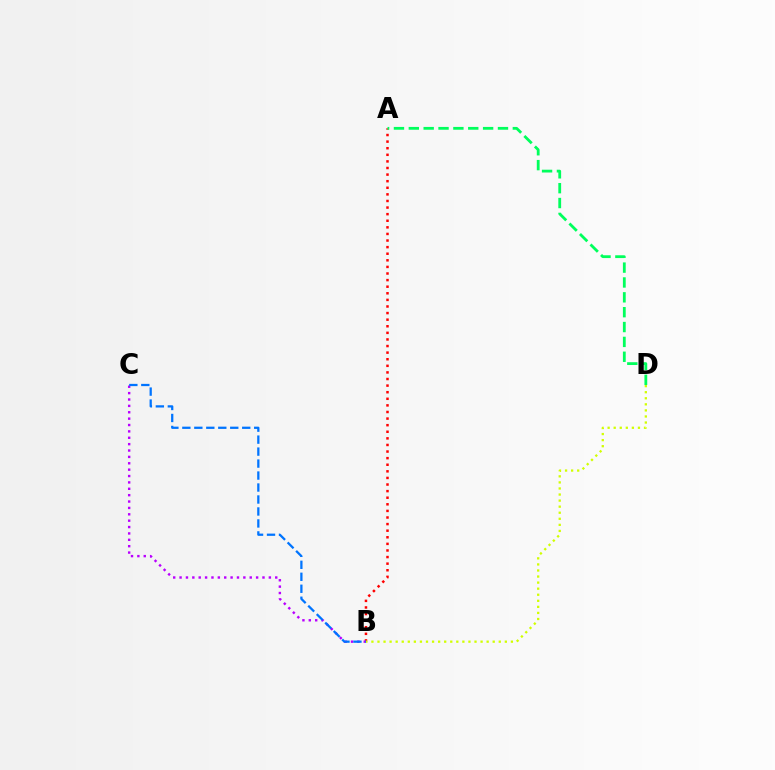{('A', 'B'): [{'color': '#ff0000', 'line_style': 'dotted', 'thickness': 1.79}], ('B', 'C'): [{'color': '#b900ff', 'line_style': 'dotted', 'thickness': 1.73}, {'color': '#0074ff', 'line_style': 'dashed', 'thickness': 1.63}], ('B', 'D'): [{'color': '#d1ff00', 'line_style': 'dotted', 'thickness': 1.65}], ('A', 'D'): [{'color': '#00ff5c', 'line_style': 'dashed', 'thickness': 2.02}]}